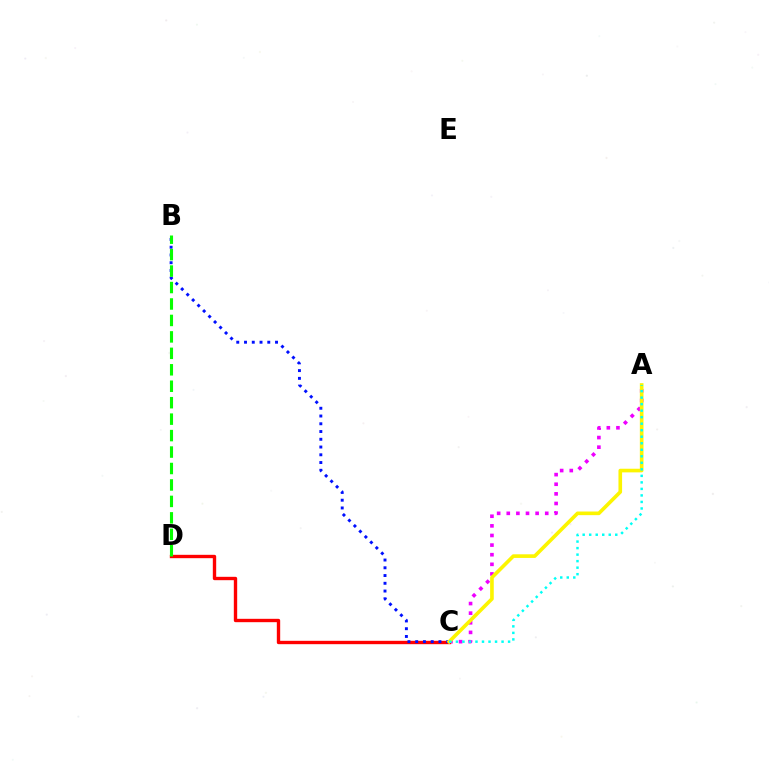{('A', 'C'): [{'color': '#ee00ff', 'line_style': 'dotted', 'thickness': 2.61}, {'color': '#fcf500', 'line_style': 'solid', 'thickness': 2.61}, {'color': '#00fff6', 'line_style': 'dotted', 'thickness': 1.77}], ('C', 'D'): [{'color': '#ff0000', 'line_style': 'solid', 'thickness': 2.43}], ('B', 'C'): [{'color': '#0010ff', 'line_style': 'dotted', 'thickness': 2.11}], ('B', 'D'): [{'color': '#08ff00', 'line_style': 'dashed', 'thickness': 2.23}]}